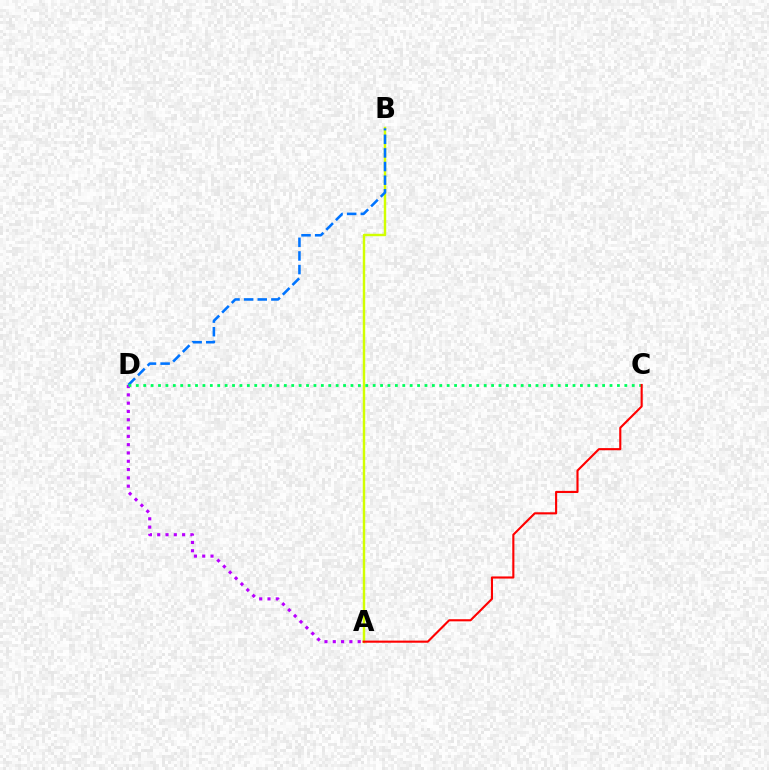{('A', 'D'): [{'color': '#b900ff', 'line_style': 'dotted', 'thickness': 2.26}], ('A', 'B'): [{'color': '#d1ff00', 'line_style': 'solid', 'thickness': 1.75}], ('B', 'D'): [{'color': '#0074ff', 'line_style': 'dashed', 'thickness': 1.85}], ('C', 'D'): [{'color': '#00ff5c', 'line_style': 'dotted', 'thickness': 2.01}], ('A', 'C'): [{'color': '#ff0000', 'line_style': 'solid', 'thickness': 1.53}]}